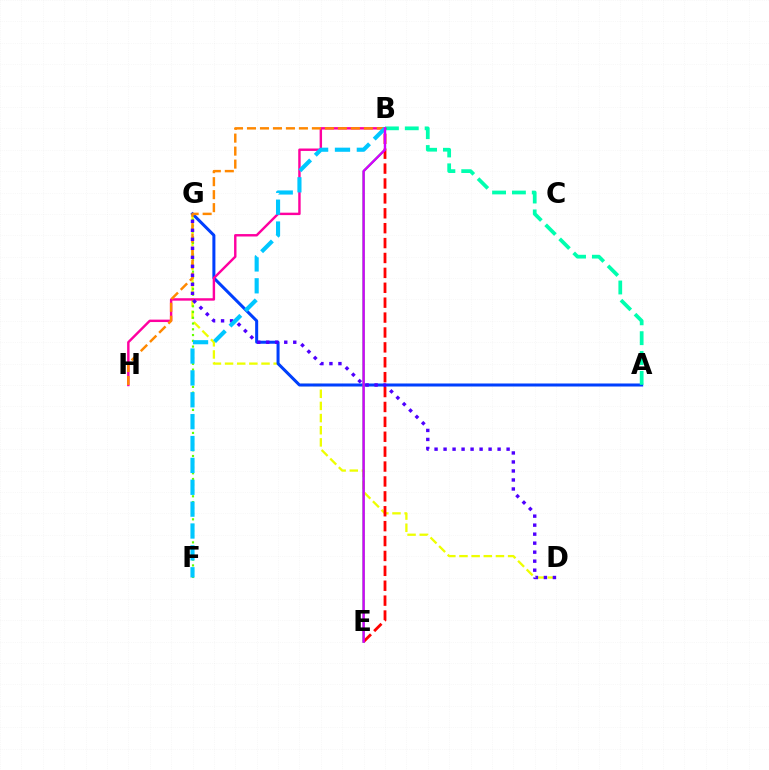{('D', 'G'): [{'color': '#eeff00', 'line_style': 'dashed', 'thickness': 1.65}, {'color': '#4f00ff', 'line_style': 'dotted', 'thickness': 2.45}], ('A', 'G'): [{'color': '#003fff', 'line_style': 'solid', 'thickness': 2.18}], ('F', 'G'): [{'color': '#66ff00', 'line_style': 'dotted', 'thickness': 1.56}], ('A', 'B'): [{'color': '#00ffaf', 'line_style': 'dashed', 'thickness': 2.7}], ('B', 'E'): [{'color': '#00ff27', 'line_style': 'solid', 'thickness': 1.52}, {'color': '#ff0000', 'line_style': 'dashed', 'thickness': 2.02}, {'color': '#d600ff', 'line_style': 'solid', 'thickness': 1.7}], ('B', 'H'): [{'color': '#ff00a0', 'line_style': 'solid', 'thickness': 1.75}, {'color': '#ff8800', 'line_style': 'dashed', 'thickness': 1.76}], ('B', 'F'): [{'color': '#00c7ff', 'line_style': 'dashed', 'thickness': 2.97}]}